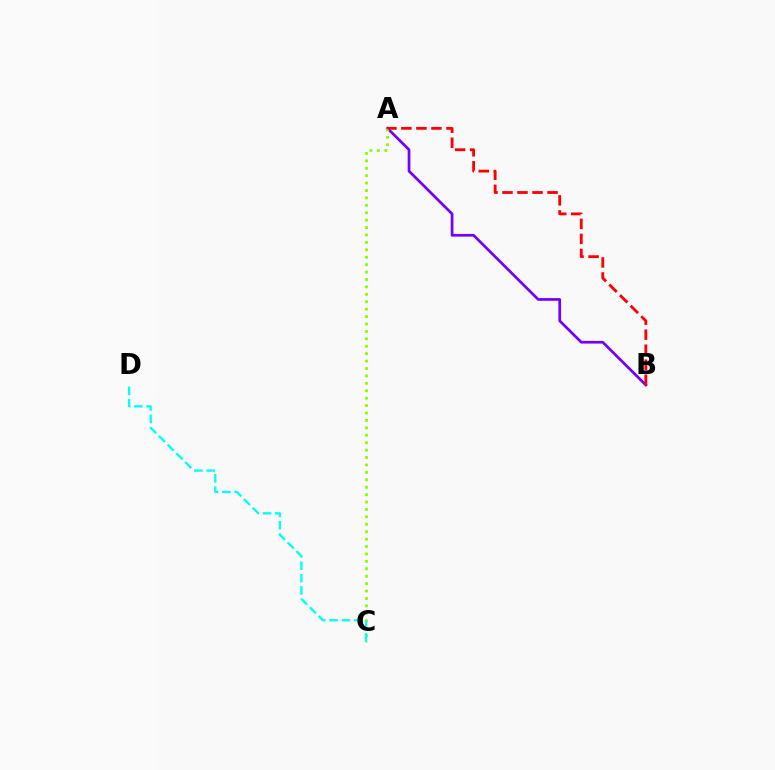{('A', 'B'): [{'color': '#7200ff', 'line_style': 'solid', 'thickness': 1.95}, {'color': '#ff0000', 'line_style': 'dashed', 'thickness': 2.04}], ('A', 'C'): [{'color': '#84ff00', 'line_style': 'dotted', 'thickness': 2.02}], ('C', 'D'): [{'color': '#00fff6', 'line_style': 'dashed', 'thickness': 1.68}]}